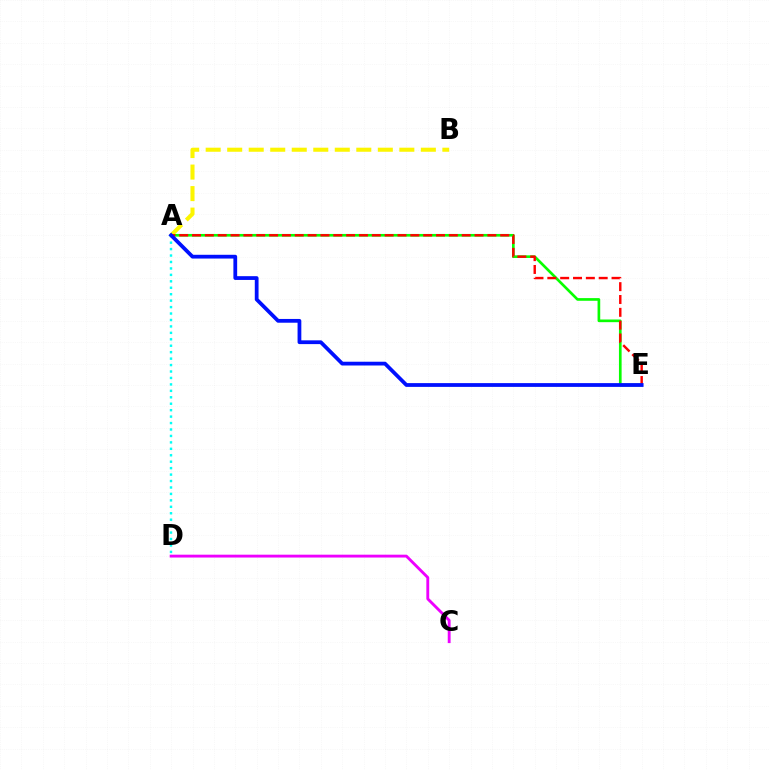{('A', 'E'): [{'color': '#08ff00', 'line_style': 'solid', 'thickness': 1.92}, {'color': '#ff0000', 'line_style': 'dashed', 'thickness': 1.74}, {'color': '#0010ff', 'line_style': 'solid', 'thickness': 2.71}], ('A', 'B'): [{'color': '#fcf500', 'line_style': 'dashed', 'thickness': 2.92}], ('A', 'D'): [{'color': '#00fff6', 'line_style': 'dotted', 'thickness': 1.75}], ('C', 'D'): [{'color': '#ee00ff', 'line_style': 'solid', 'thickness': 2.06}]}